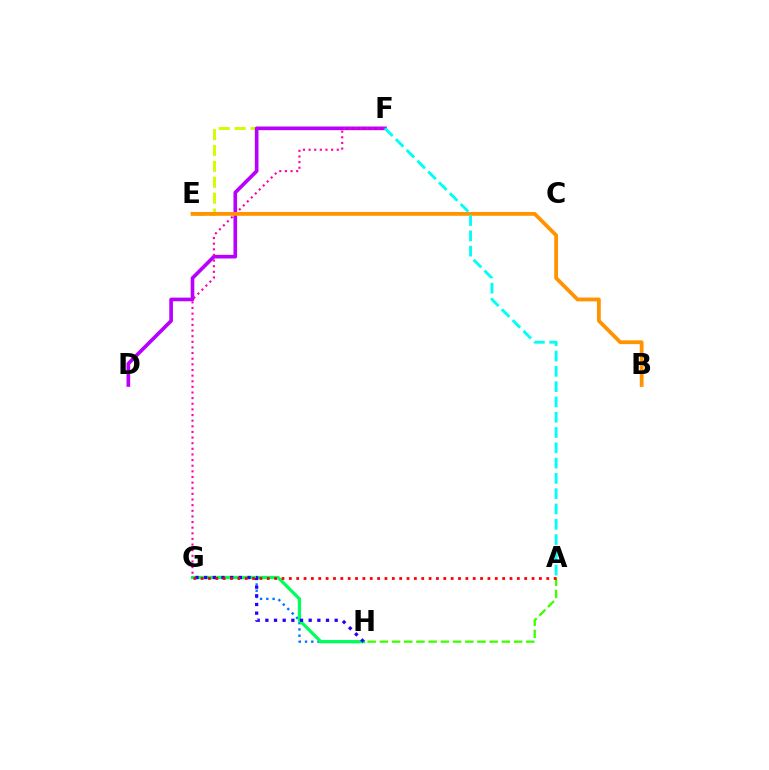{('E', 'F'): [{'color': '#d1ff00', 'line_style': 'dashed', 'thickness': 2.16}], ('D', 'F'): [{'color': '#b900ff', 'line_style': 'solid', 'thickness': 2.63}], ('G', 'H'): [{'color': '#0074ff', 'line_style': 'dotted', 'thickness': 1.7}, {'color': '#00ff5c', 'line_style': 'solid', 'thickness': 2.35}, {'color': '#2500ff', 'line_style': 'dotted', 'thickness': 2.35}], ('F', 'G'): [{'color': '#ff00ac', 'line_style': 'dotted', 'thickness': 1.53}], ('B', 'E'): [{'color': '#ff9400', 'line_style': 'solid', 'thickness': 2.73}], ('A', 'F'): [{'color': '#00fff6', 'line_style': 'dashed', 'thickness': 2.08}], ('A', 'H'): [{'color': '#3dff00', 'line_style': 'dashed', 'thickness': 1.66}], ('A', 'G'): [{'color': '#ff0000', 'line_style': 'dotted', 'thickness': 2.0}]}